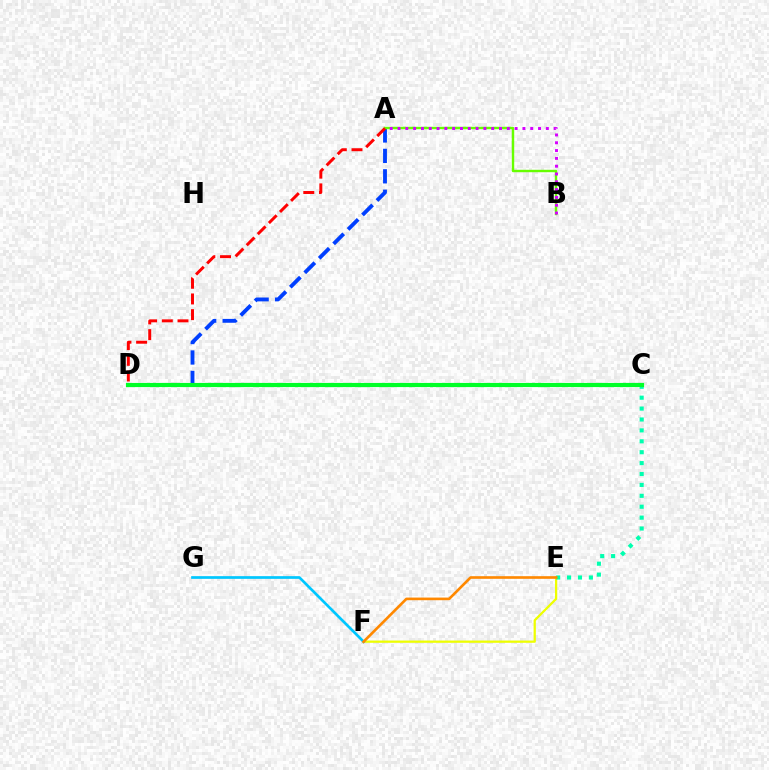{('C', 'D'): [{'color': '#ff00a0', 'line_style': 'dotted', 'thickness': 2.69}, {'color': '#4f00ff', 'line_style': 'dotted', 'thickness': 1.56}, {'color': '#00ff27', 'line_style': 'solid', 'thickness': 2.98}], ('A', 'D'): [{'color': '#003fff', 'line_style': 'dashed', 'thickness': 2.77}, {'color': '#ff0000', 'line_style': 'dashed', 'thickness': 2.13}], ('A', 'B'): [{'color': '#66ff00', 'line_style': 'solid', 'thickness': 1.74}, {'color': '#d600ff', 'line_style': 'dotted', 'thickness': 2.12}], ('E', 'F'): [{'color': '#eeff00', 'line_style': 'solid', 'thickness': 1.63}, {'color': '#ff8800', 'line_style': 'solid', 'thickness': 1.9}], ('F', 'G'): [{'color': '#00c7ff', 'line_style': 'solid', 'thickness': 1.95}], ('C', 'E'): [{'color': '#00ffaf', 'line_style': 'dotted', 'thickness': 2.96}]}